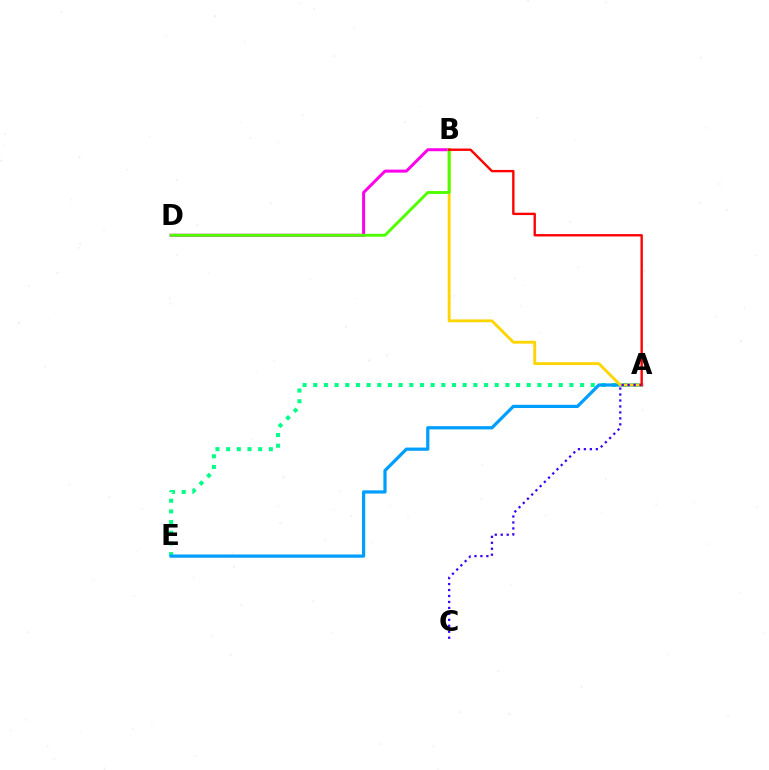{('A', 'E'): [{'color': '#00ff86', 'line_style': 'dotted', 'thickness': 2.9}, {'color': '#009eff', 'line_style': 'solid', 'thickness': 2.32}], ('B', 'D'): [{'color': '#ff00ed', 'line_style': 'solid', 'thickness': 2.16}, {'color': '#4fff00', 'line_style': 'solid', 'thickness': 2.08}], ('A', 'B'): [{'color': '#ffd500', 'line_style': 'solid', 'thickness': 2.05}, {'color': '#ff0000', 'line_style': 'solid', 'thickness': 1.71}], ('A', 'C'): [{'color': '#3700ff', 'line_style': 'dotted', 'thickness': 1.62}]}